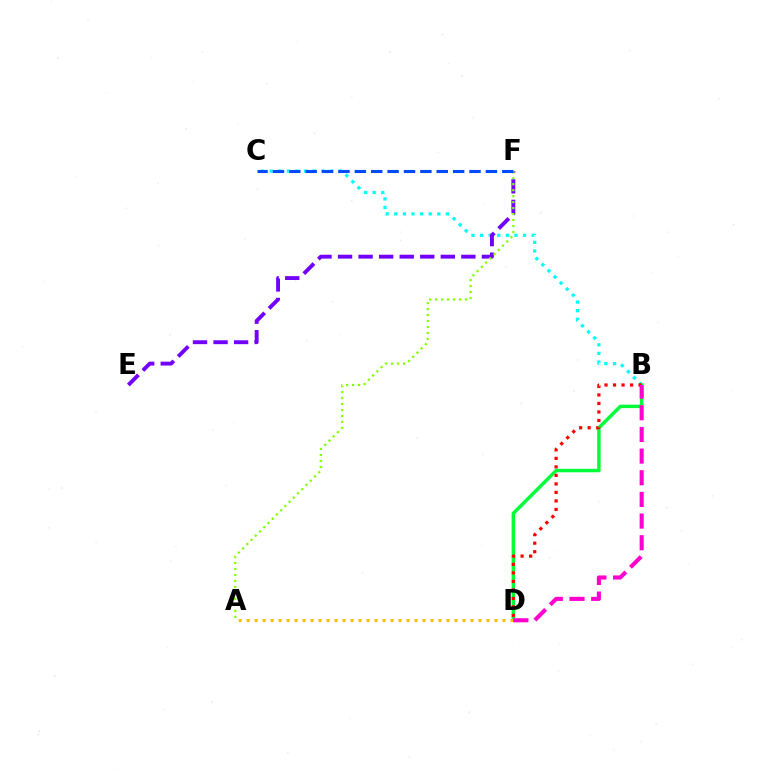{('B', 'C'): [{'color': '#00fff6', 'line_style': 'dotted', 'thickness': 2.34}], ('B', 'D'): [{'color': '#00ff39', 'line_style': 'solid', 'thickness': 2.48}, {'color': '#ff0000', 'line_style': 'dotted', 'thickness': 2.31}, {'color': '#ff00cf', 'line_style': 'dashed', 'thickness': 2.94}], ('E', 'F'): [{'color': '#7200ff', 'line_style': 'dashed', 'thickness': 2.79}], ('A', 'F'): [{'color': '#84ff00', 'line_style': 'dotted', 'thickness': 1.62}], ('A', 'D'): [{'color': '#ffbd00', 'line_style': 'dotted', 'thickness': 2.17}], ('C', 'F'): [{'color': '#004bff', 'line_style': 'dashed', 'thickness': 2.23}]}